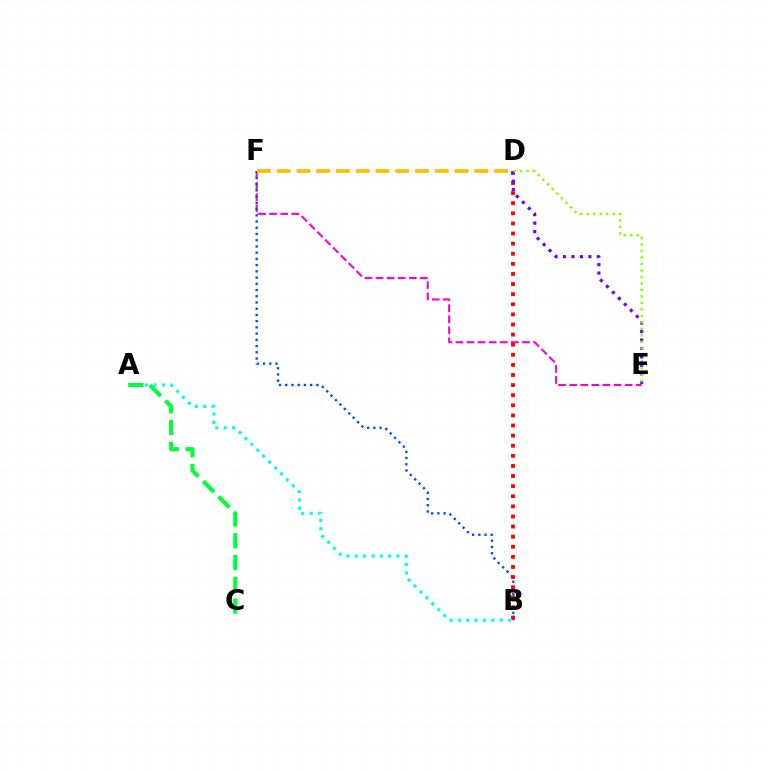{('E', 'F'): [{'color': '#ff00cf', 'line_style': 'dashed', 'thickness': 1.51}], ('B', 'F'): [{'color': '#004bff', 'line_style': 'dotted', 'thickness': 1.69}], ('B', 'D'): [{'color': '#ff0000', 'line_style': 'dotted', 'thickness': 2.75}], ('A', 'B'): [{'color': '#00fff6', 'line_style': 'dotted', 'thickness': 2.27}], ('D', 'E'): [{'color': '#7200ff', 'line_style': 'dotted', 'thickness': 2.3}, {'color': '#84ff00', 'line_style': 'dotted', 'thickness': 1.76}], ('A', 'C'): [{'color': '#00ff39', 'line_style': 'dashed', 'thickness': 2.96}], ('D', 'F'): [{'color': '#ffbd00', 'line_style': 'dashed', 'thickness': 2.69}]}